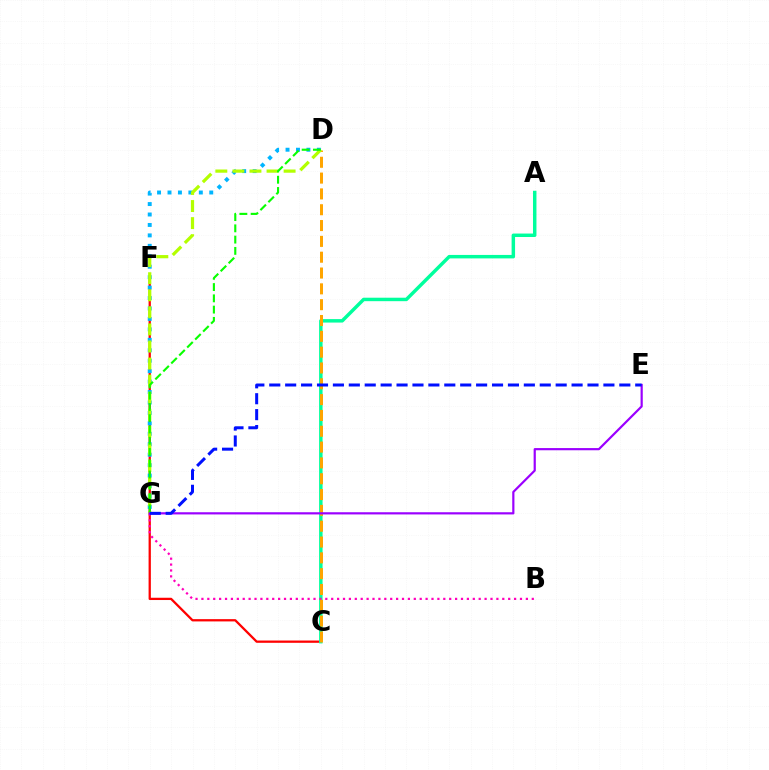{('C', 'F'): [{'color': '#ff0000', 'line_style': 'solid', 'thickness': 1.64}], ('A', 'C'): [{'color': '#00ff9d', 'line_style': 'solid', 'thickness': 2.49}], ('D', 'G'): [{'color': '#00b5ff', 'line_style': 'dotted', 'thickness': 2.84}, {'color': '#b3ff00', 'line_style': 'dashed', 'thickness': 2.32}, {'color': '#08ff00', 'line_style': 'dashed', 'thickness': 1.53}], ('B', 'G'): [{'color': '#ff00bd', 'line_style': 'dotted', 'thickness': 1.6}], ('C', 'D'): [{'color': '#ffa500', 'line_style': 'dashed', 'thickness': 2.15}], ('E', 'G'): [{'color': '#9b00ff', 'line_style': 'solid', 'thickness': 1.58}, {'color': '#0010ff', 'line_style': 'dashed', 'thickness': 2.16}]}